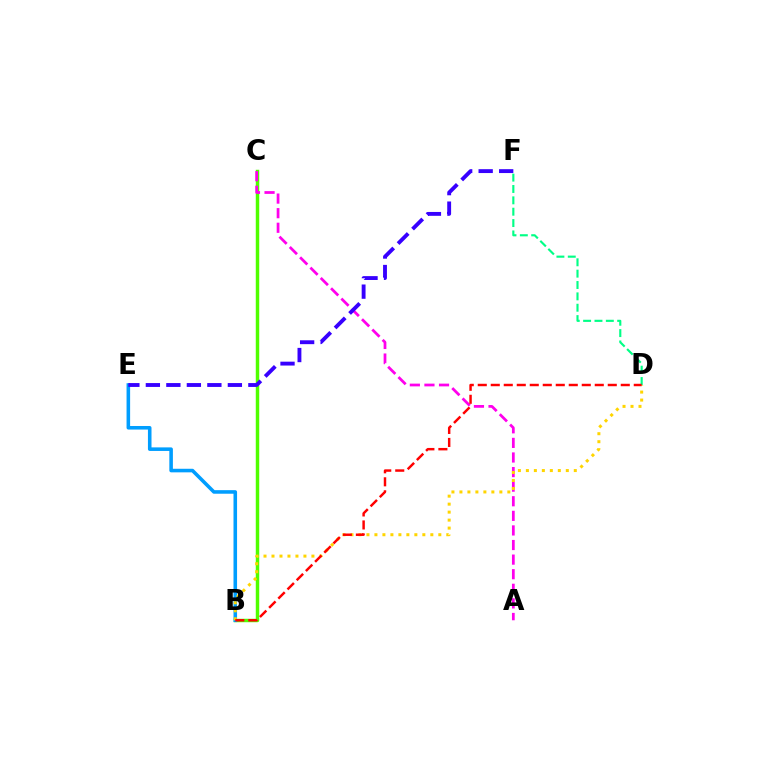{('B', 'C'): [{'color': '#4fff00', 'line_style': 'solid', 'thickness': 2.49}], ('B', 'E'): [{'color': '#009eff', 'line_style': 'solid', 'thickness': 2.57}], ('A', 'C'): [{'color': '#ff00ed', 'line_style': 'dashed', 'thickness': 1.98}], ('B', 'D'): [{'color': '#ffd500', 'line_style': 'dotted', 'thickness': 2.17}, {'color': '#ff0000', 'line_style': 'dashed', 'thickness': 1.77}], ('D', 'F'): [{'color': '#00ff86', 'line_style': 'dashed', 'thickness': 1.54}], ('E', 'F'): [{'color': '#3700ff', 'line_style': 'dashed', 'thickness': 2.78}]}